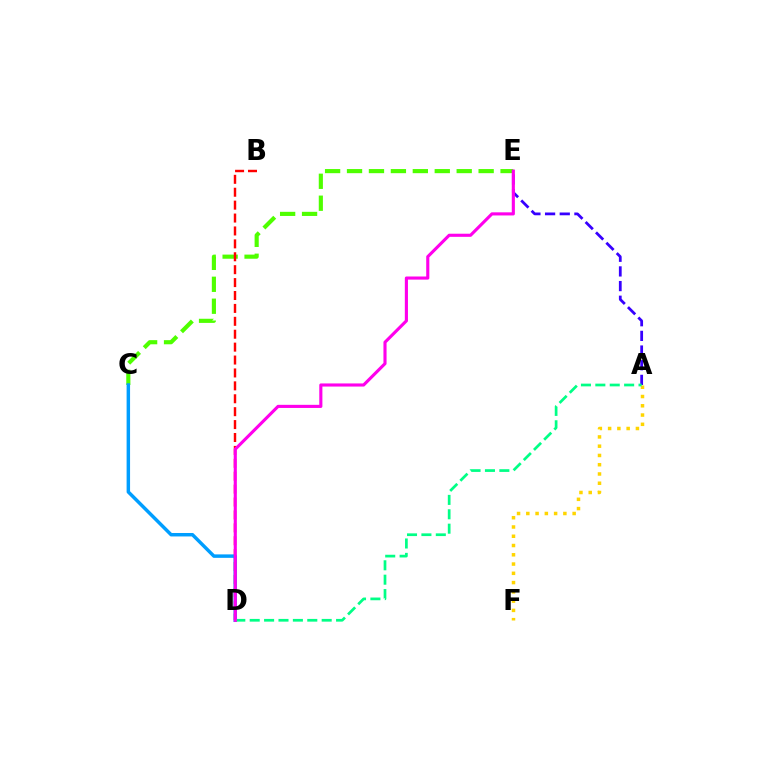{('C', 'E'): [{'color': '#4fff00', 'line_style': 'dashed', 'thickness': 2.98}], ('B', 'D'): [{'color': '#ff0000', 'line_style': 'dashed', 'thickness': 1.75}], ('A', 'F'): [{'color': '#ffd500', 'line_style': 'dotted', 'thickness': 2.52}], ('C', 'D'): [{'color': '#009eff', 'line_style': 'solid', 'thickness': 2.49}], ('A', 'E'): [{'color': '#3700ff', 'line_style': 'dashed', 'thickness': 1.99}], ('A', 'D'): [{'color': '#00ff86', 'line_style': 'dashed', 'thickness': 1.96}], ('D', 'E'): [{'color': '#ff00ed', 'line_style': 'solid', 'thickness': 2.24}]}